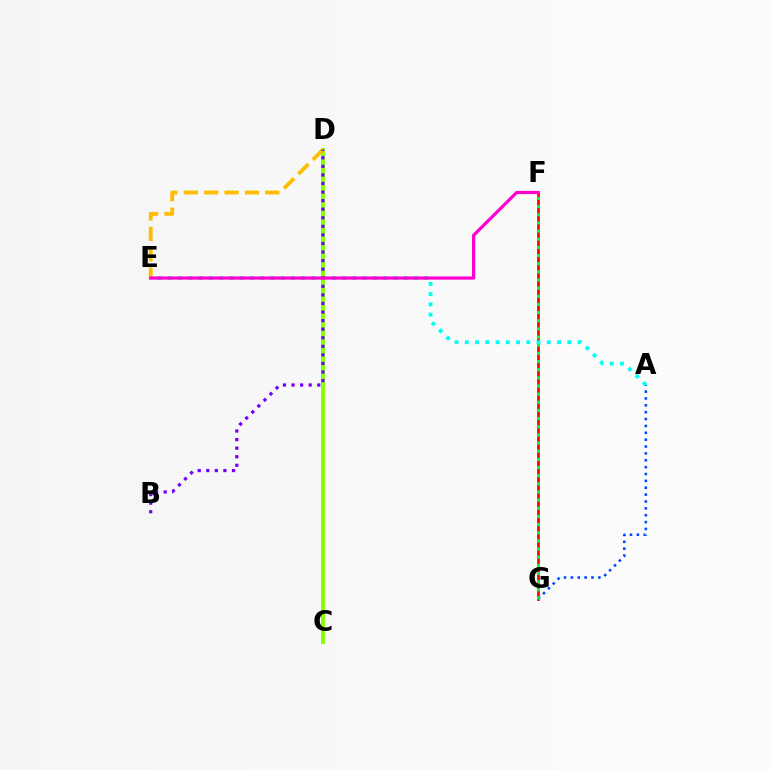{('F', 'G'): [{'color': '#ff0000', 'line_style': 'solid', 'thickness': 1.97}, {'color': '#00ff39', 'line_style': 'dotted', 'thickness': 2.22}], ('A', 'G'): [{'color': '#004bff', 'line_style': 'dotted', 'thickness': 1.87}], ('A', 'E'): [{'color': '#00fff6', 'line_style': 'dotted', 'thickness': 2.78}], ('C', 'D'): [{'color': '#84ff00', 'line_style': 'solid', 'thickness': 2.83}], ('D', 'E'): [{'color': '#ffbd00', 'line_style': 'dashed', 'thickness': 2.77}], ('B', 'D'): [{'color': '#7200ff', 'line_style': 'dotted', 'thickness': 2.33}], ('E', 'F'): [{'color': '#ff00cf', 'line_style': 'solid', 'thickness': 2.32}]}